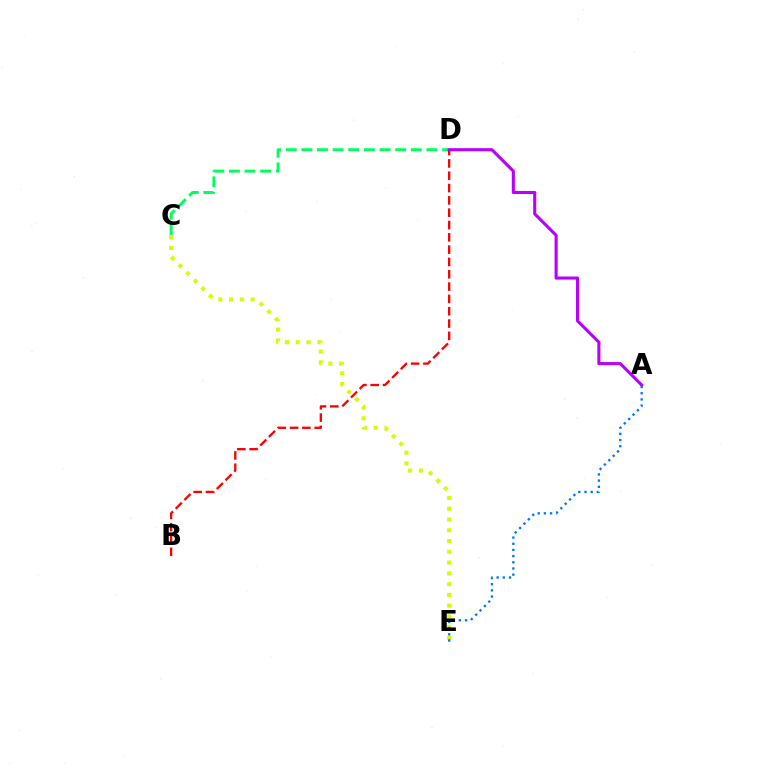{('C', 'D'): [{'color': '#00ff5c', 'line_style': 'dashed', 'thickness': 2.12}], ('B', 'D'): [{'color': '#ff0000', 'line_style': 'dashed', 'thickness': 1.67}], ('C', 'E'): [{'color': '#d1ff00', 'line_style': 'dotted', 'thickness': 2.93}], ('A', 'D'): [{'color': '#b900ff', 'line_style': 'solid', 'thickness': 2.22}], ('A', 'E'): [{'color': '#0074ff', 'line_style': 'dotted', 'thickness': 1.68}]}